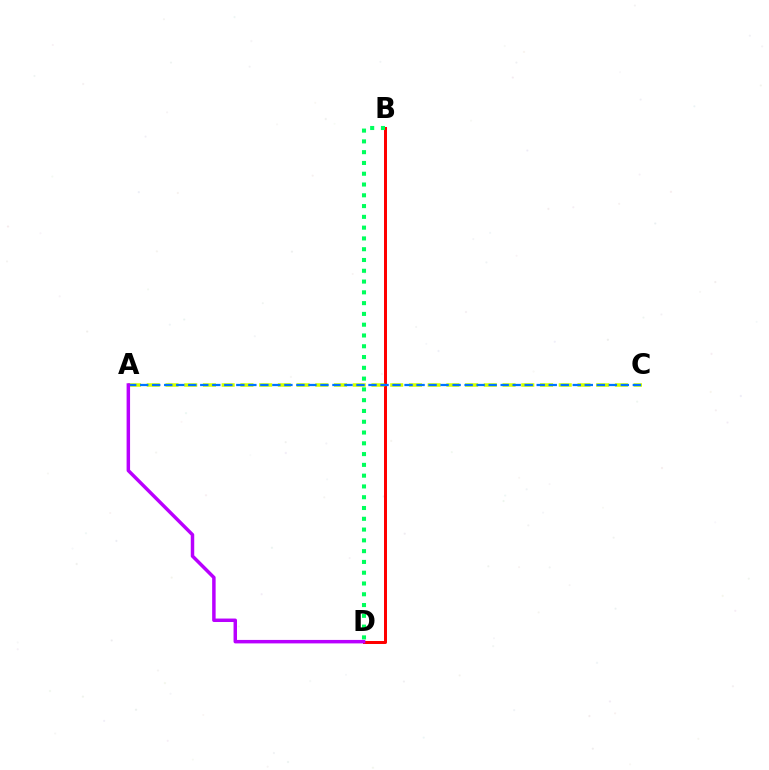{('B', 'D'): [{'color': '#ff0000', 'line_style': 'solid', 'thickness': 2.16}, {'color': '#00ff5c', 'line_style': 'dotted', 'thickness': 2.93}], ('A', 'C'): [{'color': '#d1ff00', 'line_style': 'dashed', 'thickness': 2.54}, {'color': '#0074ff', 'line_style': 'dashed', 'thickness': 1.63}], ('A', 'D'): [{'color': '#b900ff', 'line_style': 'solid', 'thickness': 2.5}]}